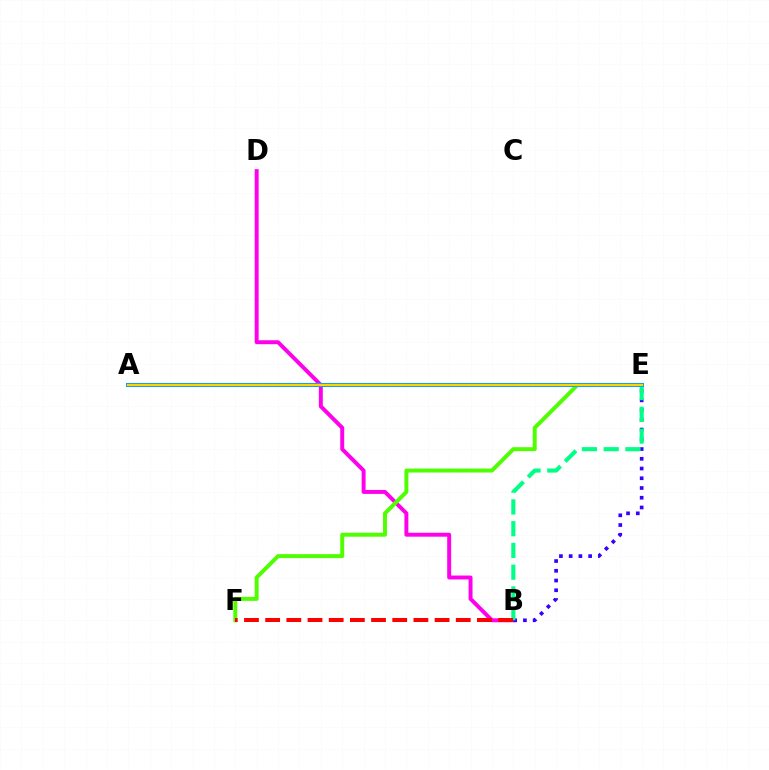{('B', 'D'): [{'color': '#ff00ed', 'line_style': 'solid', 'thickness': 2.84}], ('B', 'E'): [{'color': '#3700ff', 'line_style': 'dotted', 'thickness': 2.65}, {'color': '#00ff86', 'line_style': 'dashed', 'thickness': 2.96}], ('E', 'F'): [{'color': '#4fff00', 'line_style': 'solid', 'thickness': 2.84}], ('A', 'E'): [{'color': '#009eff', 'line_style': 'solid', 'thickness': 2.9}, {'color': '#ffd500', 'line_style': 'solid', 'thickness': 1.57}], ('B', 'F'): [{'color': '#ff0000', 'line_style': 'dashed', 'thickness': 2.88}]}